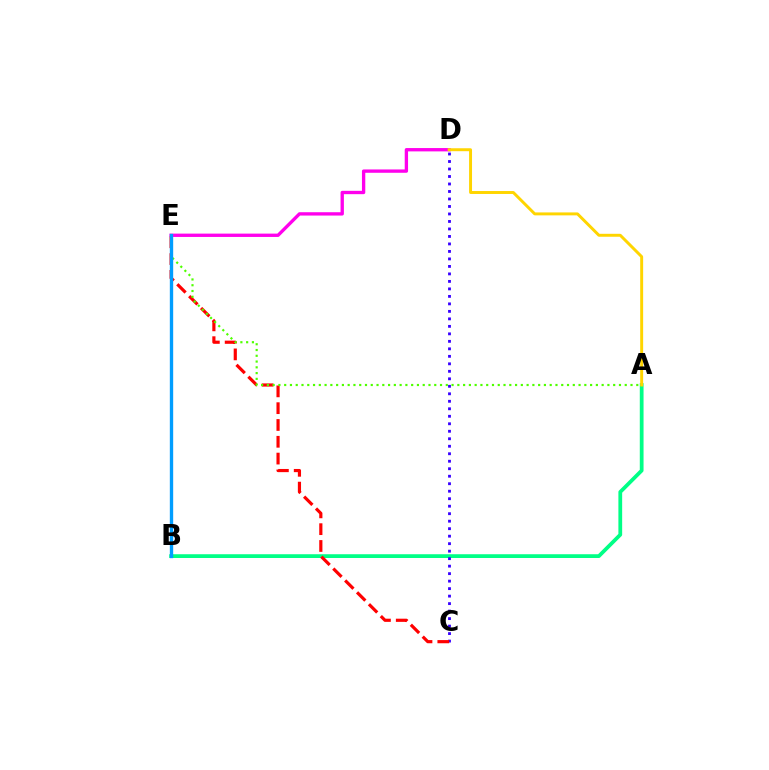{('A', 'B'): [{'color': '#00ff86', 'line_style': 'solid', 'thickness': 2.71}], ('C', 'D'): [{'color': '#3700ff', 'line_style': 'dotted', 'thickness': 2.04}], ('C', 'E'): [{'color': '#ff0000', 'line_style': 'dashed', 'thickness': 2.28}], ('D', 'E'): [{'color': '#ff00ed', 'line_style': 'solid', 'thickness': 2.4}], ('A', 'D'): [{'color': '#ffd500', 'line_style': 'solid', 'thickness': 2.12}], ('A', 'E'): [{'color': '#4fff00', 'line_style': 'dotted', 'thickness': 1.57}], ('B', 'E'): [{'color': '#009eff', 'line_style': 'solid', 'thickness': 2.41}]}